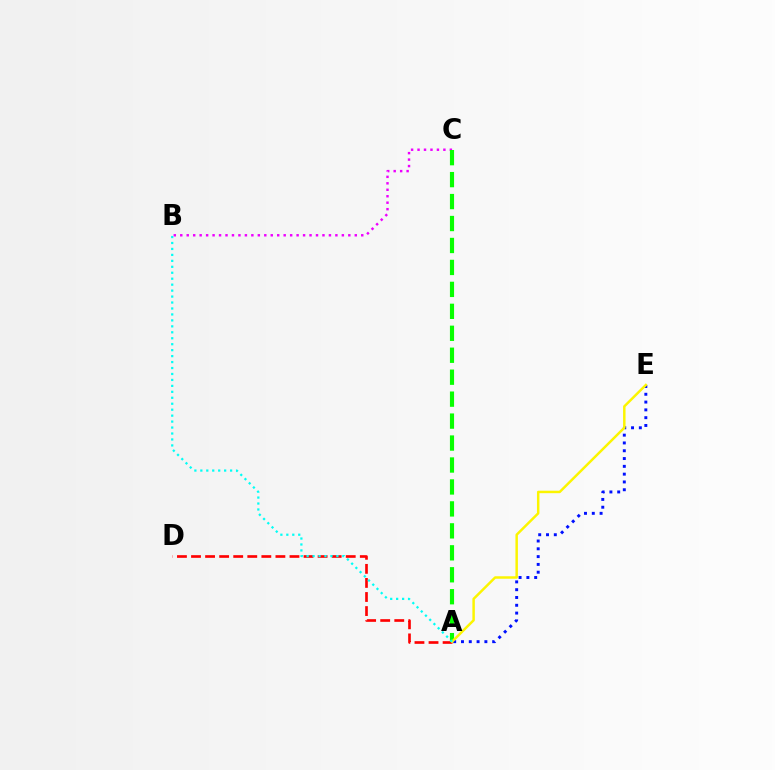{('A', 'D'): [{'color': '#ff0000', 'line_style': 'dashed', 'thickness': 1.91}], ('B', 'C'): [{'color': '#ee00ff', 'line_style': 'dotted', 'thickness': 1.76}], ('A', 'C'): [{'color': '#08ff00', 'line_style': 'dashed', 'thickness': 2.98}], ('A', 'E'): [{'color': '#0010ff', 'line_style': 'dotted', 'thickness': 2.12}, {'color': '#fcf500', 'line_style': 'solid', 'thickness': 1.78}], ('A', 'B'): [{'color': '#00fff6', 'line_style': 'dotted', 'thickness': 1.62}]}